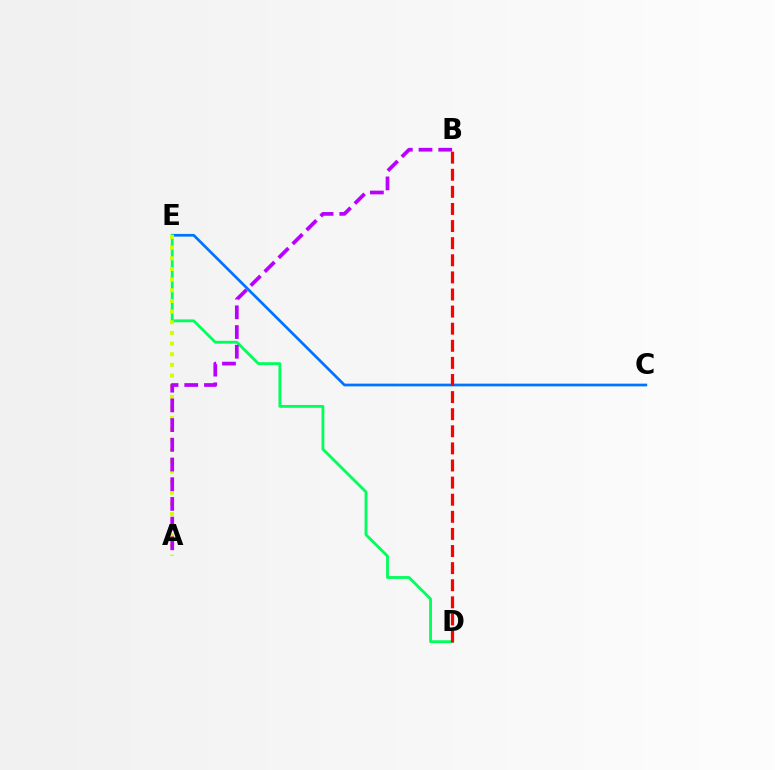{('C', 'E'): [{'color': '#0074ff', 'line_style': 'solid', 'thickness': 1.95}], ('D', 'E'): [{'color': '#00ff5c', 'line_style': 'solid', 'thickness': 2.04}], ('A', 'E'): [{'color': '#d1ff00', 'line_style': 'dotted', 'thickness': 2.9}], ('A', 'B'): [{'color': '#b900ff', 'line_style': 'dashed', 'thickness': 2.68}], ('B', 'D'): [{'color': '#ff0000', 'line_style': 'dashed', 'thickness': 2.32}]}